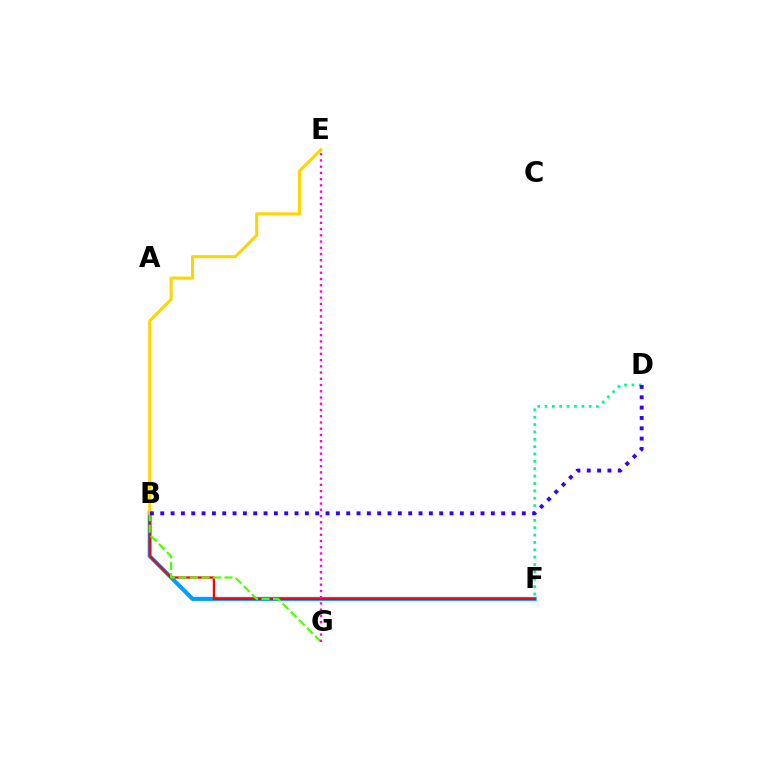{('B', 'F'): [{'color': '#009eff', 'line_style': 'solid', 'thickness': 2.93}, {'color': '#ff0000', 'line_style': 'solid', 'thickness': 1.62}], ('D', 'F'): [{'color': '#00ff86', 'line_style': 'dotted', 'thickness': 2.0}], ('B', 'G'): [{'color': '#4fff00', 'line_style': 'dashed', 'thickness': 1.56}], ('E', 'G'): [{'color': '#ff00ed', 'line_style': 'dotted', 'thickness': 1.7}], ('B', 'E'): [{'color': '#ffd500', 'line_style': 'solid', 'thickness': 2.2}], ('B', 'D'): [{'color': '#3700ff', 'line_style': 'dotted', 'thickness': 2.81}]}